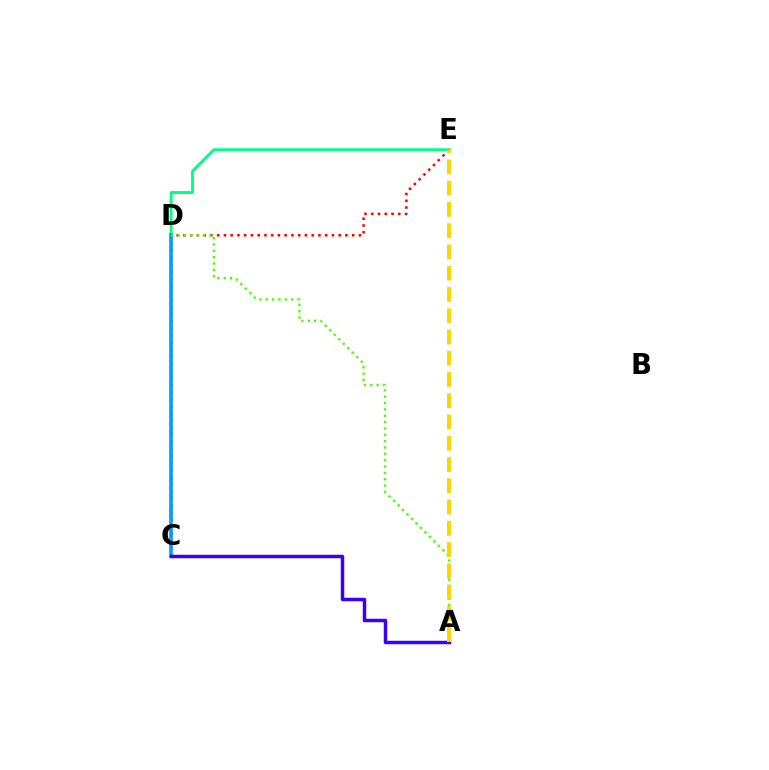{('D', 'E'): [{'color': '#ff0000', 'line_style': 'dotted', 'thickness': 1.83}, {'color': '#00ff86', 'line_style': 'solid', 'thickness': 2.1}], ('C', 'D'): [{'color': '#ff00ed', 'line_style': 'dotted', 'thickness': 1.92}, {'color': '#009eff', 'line_style': 'solid', 'thickness': 2.65}], ('A', 'D'): [{'color': '#4fff00', 'line_style': 'dotted', 'thickness': 1.73}], ('A', 'C'): [{'color': '#3700ff', 'line_style': 'solid', 'thickness': 2.5}], ('A', 'E'): [{'color': '#ffd500', 'line_style': 'dashed', 'thickness': 2.89}]}